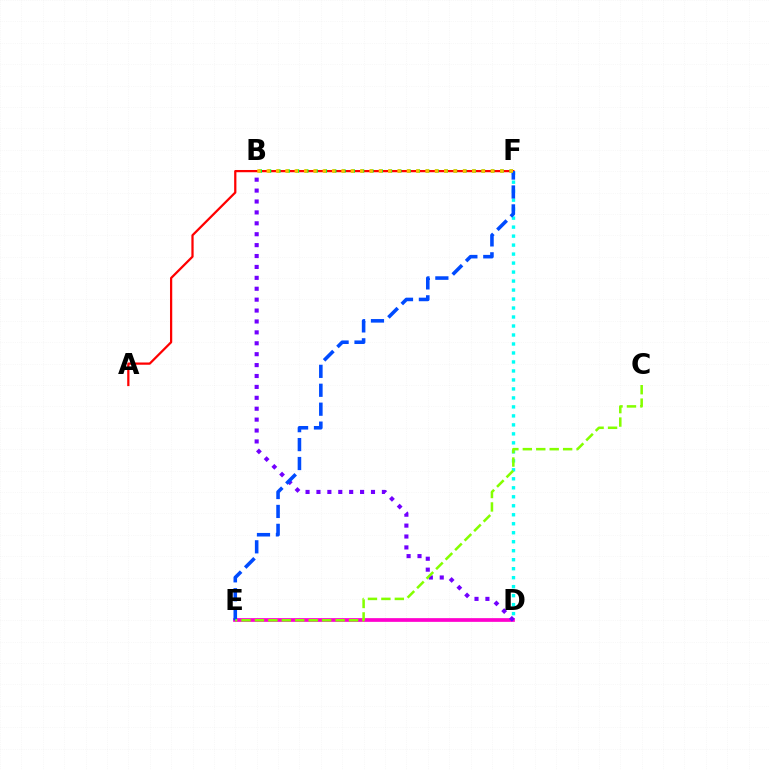{('D', 'E'): [{'color': '#ff00cf', 'line_style': 'solid', 'thickness': 2.67}], ('A', 'F'): [{'color': '#ff0000', 'line_style': 'solid', 'thickness': 1.62}], ('D', 'F'): [{'color': '#00fff6', 'line_style': 'dotted', 'thickness': 2.44}], ('B', 'D'): [{'color': '#7200ff', 'line_style': 'dotted', 'thickness': 2.96}], ('B', 'F'): [{'color': '#00ff39', 'line_style': 'dotted', 'thickness': 2.53}, {'color': '#ffbd00', 'line_style': 'dotted', 'thickness': 2.54}], ('E', 'F'): [{'color': '#004bff', 'line_style': 'dashed', 'thickness': 2.57}], ('C', 'E'): [{'color': '#84ff00', 'line_style': 'dashed', 'thickness': 1.83}]}